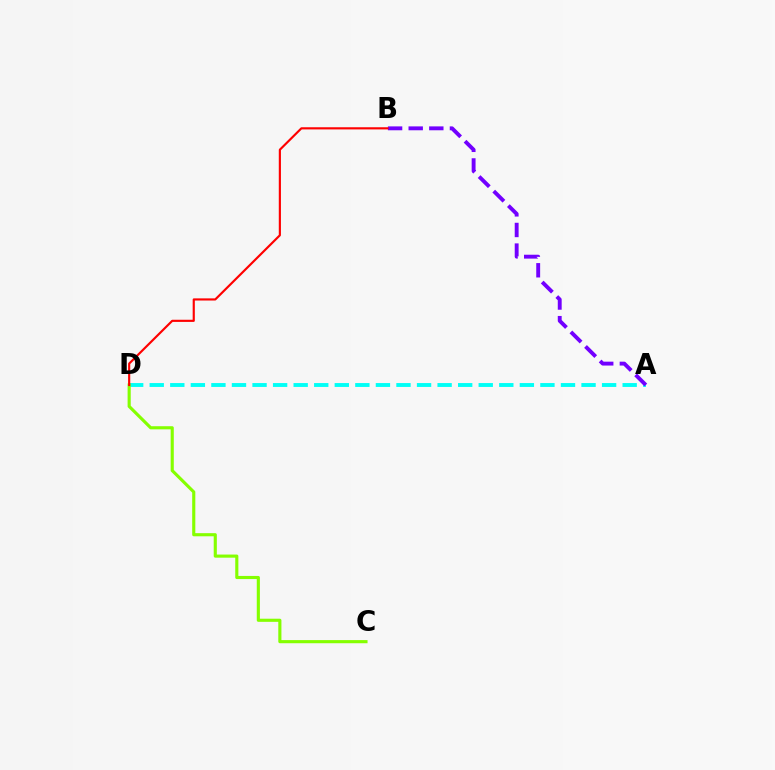{('A', 'D'): [{'color': '#00fff6', 'line_style': 'dashed', 'thickness': 2.79}], ('A', 'B'): [{'color': '#7200ff', 'line_style': 'dashed', 'thickness': 2.8}], ('C', 'D'): [{'color': '#84ff00', 'line_style': 'solid', 'thickness': 2.25}], ('B', 'D'): [{'color': '#ff0000', 'line_style': 'solid', 'thickness': 1.55}]}